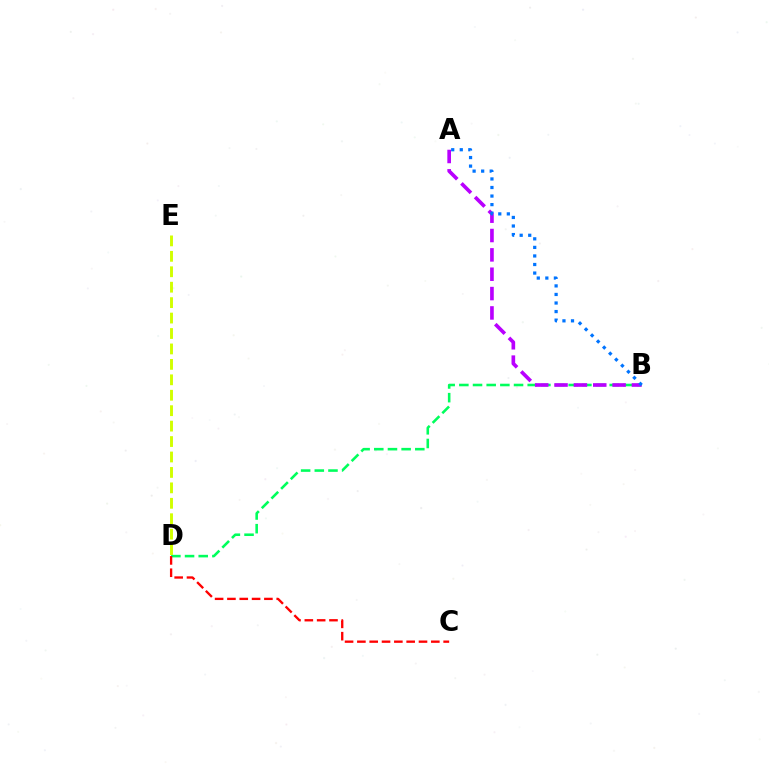{('B', 'D'): [{'color': '#00ff5c', 'line_style': 'dashed', 'thickness': 1.86}], ('A', 'B'): [{'color': '#b900ff', 'line_style': 'dashed', 'thickness': 2.63}, {'color': '#0074ff', 'line_style': 'dotted', 'thickness': 2.32}], ('C', 'D'): [{'color': '#ff0000', 'line_style': 'dashed', 'thickness': 1.67}], ('D', 'E'): [{'color': '#d1ff00', 'line_style': 'dashed', 'thickness': 2.1}]}